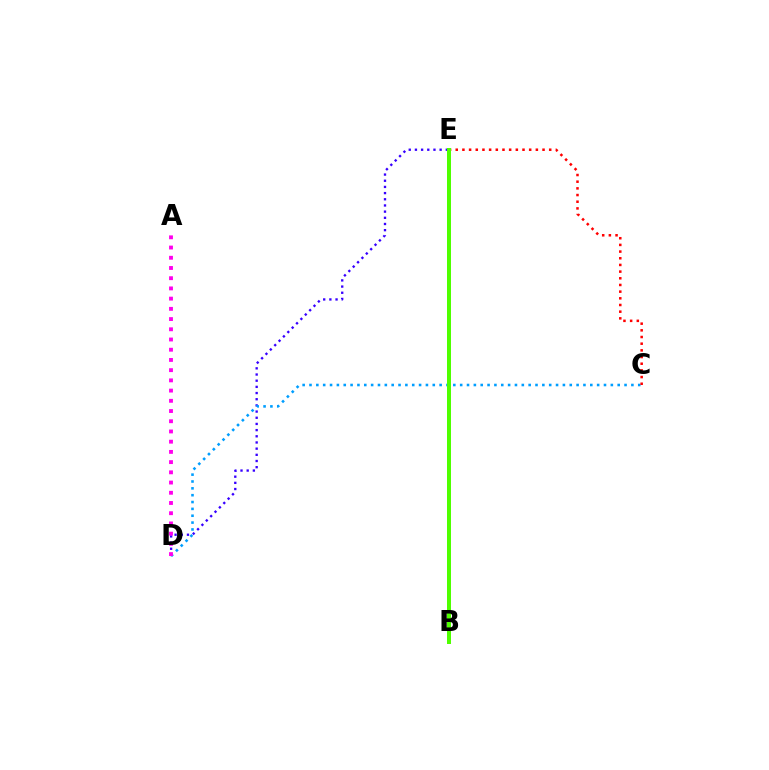{('D', 'E'): [{'color': '#3700ff', 'line_style': 'dotted', 'thickness': 1.68}], ('C', 'D'): [{'color': '#009eff', 'line_style': 'dotted', 'thickness': 1.86}], ('A', 'D'): [{'color': '#ff00ed', 'line_style': 'dotted', 'thickness': 2.78}], ('B', 'E'): [{'color': '#ffd500', 'line_style': 'dashed', 'thickness': 1.6}, {'color': '#00ff86', 'line_style': 'solid', 'thickness': 1.71}, {'color': '#4fff00', 'line_style': 'solid', 'thickness': 2.88}], ('C', 'E'): [{'color': '#ff0000', 'line_style': 'dotted', 'thickness': 1.81}]}